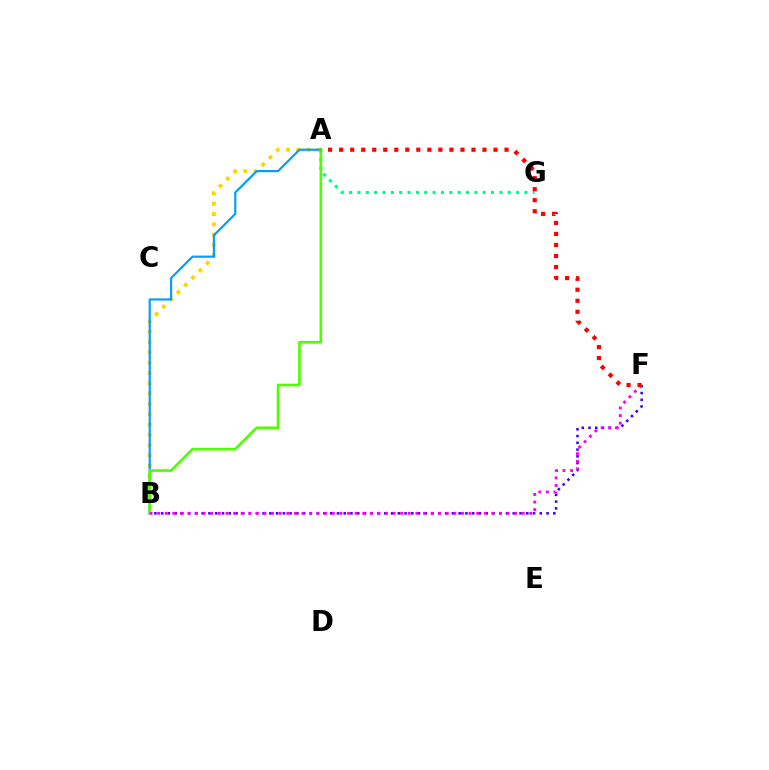{('B', 'F'): [{'color': '#3700ff', 'line_style': 'dotted', 'thickness': 1.84}, {'color': '#ff00ed', 'line_style': 'dotted', 'thickness': 2.06}], ('A', 'B'): [{'color': '#ffd500', 'line_style': 'dotted', 'thickness': 2.8}, {'color': '#009eff', 'line_style': 'solid', 'thickness': 1.56}, {'color': '#4fff00', 'line_style': 'solid', 'thickness': 1.91}], ('A', 'G'): [{'color': '#00ff86', 'line_style': 'dotted', 'thickness': 2.27}], ('A', 'F'): [{'color': '#ff0000', 'line_style': 'dotted', 'thickness': 3.0}]}